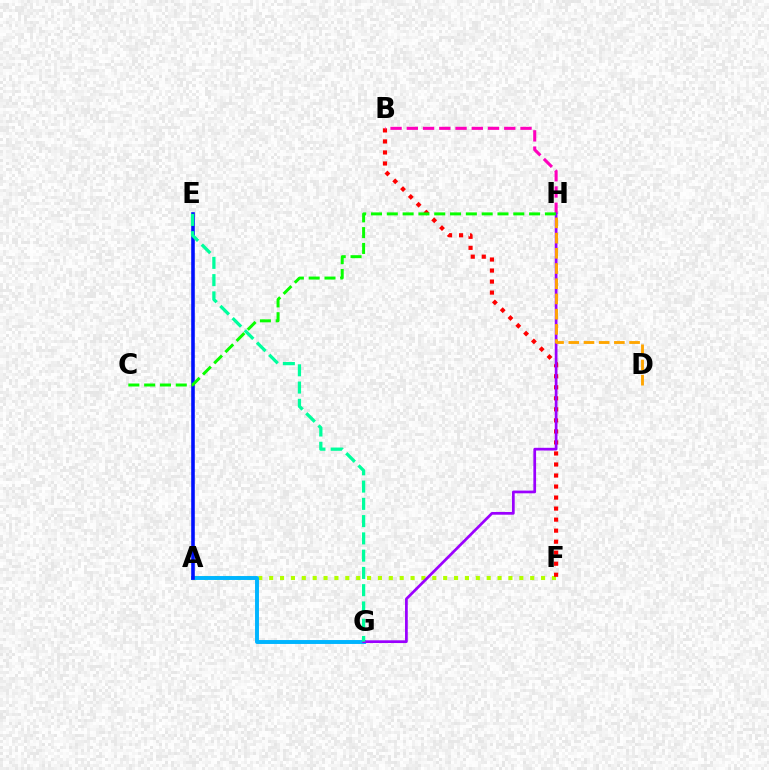{('A', 'F'): [{'color': '#b3ff00', 'line_style': 'dotted', 'thickness': 2.95}], ('A', 'G'): [{'color': '#00b5ff', 'line_style': 'solid', 'thickness': 2.82}], ('A', 'E'): [{'color': '#0010ff', 'line_style': 'solid', 'thickness': 2.58}], ('B', 'F'): [{'color': '#ff0000', 'line_style': 'dotted', 'thickness': 3.0}], ('B', 'H'): [{'color': '#ff00bd', 'line_style': 'dashed', 'thickness': 2.21}], ('G', 'H'): [{'color': '#9b00ff', 'line_style': 'solid', 'thickness': 1.96}], ('C', 'H'): [{'color': '#08ff00', 'line_style': 'dashed', 'thickness': 2.15}], ('E', 'G'): [{'color': '#00ff9d', 'line_style': 'dashed', 'thickness': 2.35}], ('D', 'H'): [{'color': '#ffa500', 'line_style': 'dashed', 'thickness': 2.07}]}